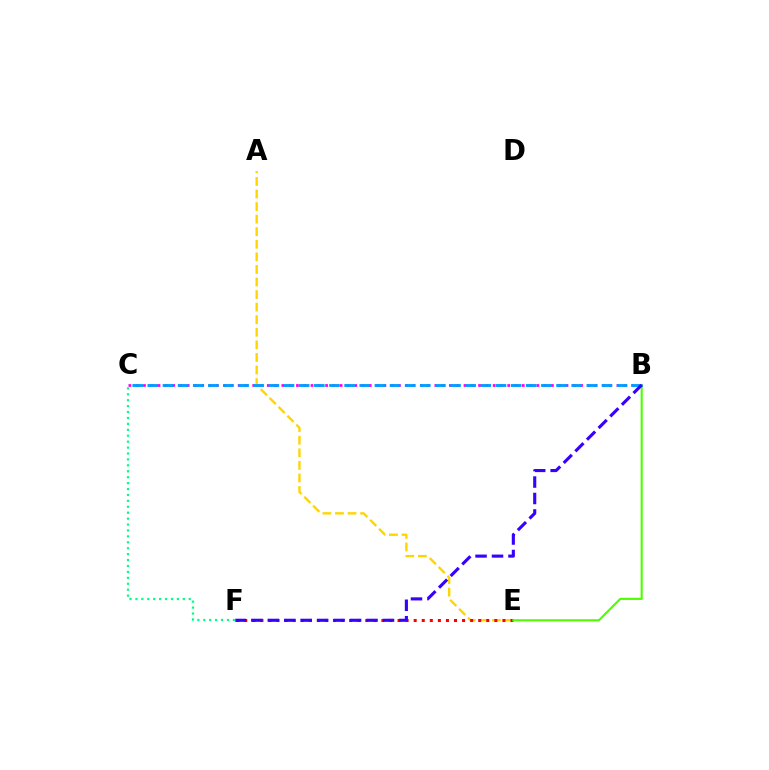{('B', 'C'): [{'color': '#ff00ed', 'line_style': 'dotted', 'thickness': 1.98}, {'color': '#009eff', 'line_style': 'dashed', 'thickness': 2.06}], ('C', 'F'): [{'color': '#00ff86', 'line_style': 'dotted', 'thickness': 1.61}], ('A', 'E'): [{'color': '#ffd500', 'line_style': 'dashed', 'thickness': 1.71}], ('E', 'F'): [{'color': '#ff0000', 'line_style': 'dotted', 'thickness': 2.19}], ('B', 'E'): [{'color': '#4fff00', 'line_style': 'solid', 'thickness': 1.52}], ('B', 'F'): [{'color': '#3700ff', 'line_style': 'dashed', 'thickness': 2.24}]}